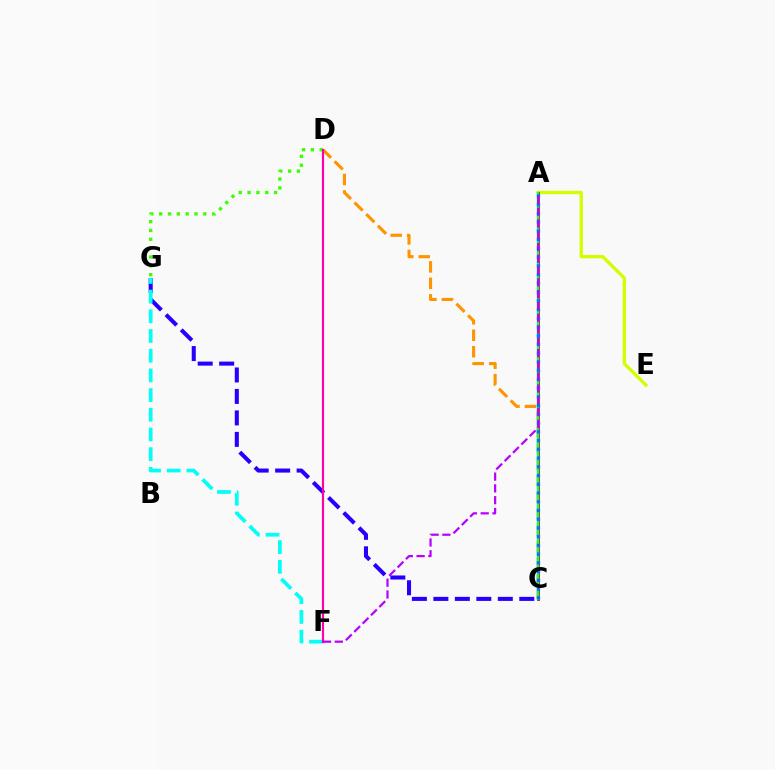{('C', 'G'): [{'color': '#2500ff', 'line_style': 'dashed', 'thickness': 2.92}], ('C', 'D'): [{'color': '#ff9400', 'line_style': 'dashed', 'thickness': 2.24}], ('A', 'E'): [{'color': '#d1ff00', 'line_style': 'solid', 'thickness': 2.39}], ('A', 'C'): [{'color': '#ff0000', 'line_style': 'solid', 'thickness': 2.1}, {'color': '#00ff5c', 'line_style': 'solid', 'thickness': 1.77}, {'color': '#0074ff', 'line_style': 'dotted', 'thickness': 2.37}], ('F', 'G'): [{'color': '#00fff6', 'line_style': 'dashed', 'thickness': 2.68}], ('D', 'G'): [{'color': '#3dff00', 'line_style': 'dotted', 'thickness': 2.4}], ('D', 'F'): [{'color': '#ff00ac', 'line_style': 'solid', 'thickness': 1.57}], ('A', 'F'): [{'color': '#b900ff', 'line_style': 'dashed', 'thickness': 1.6}]}